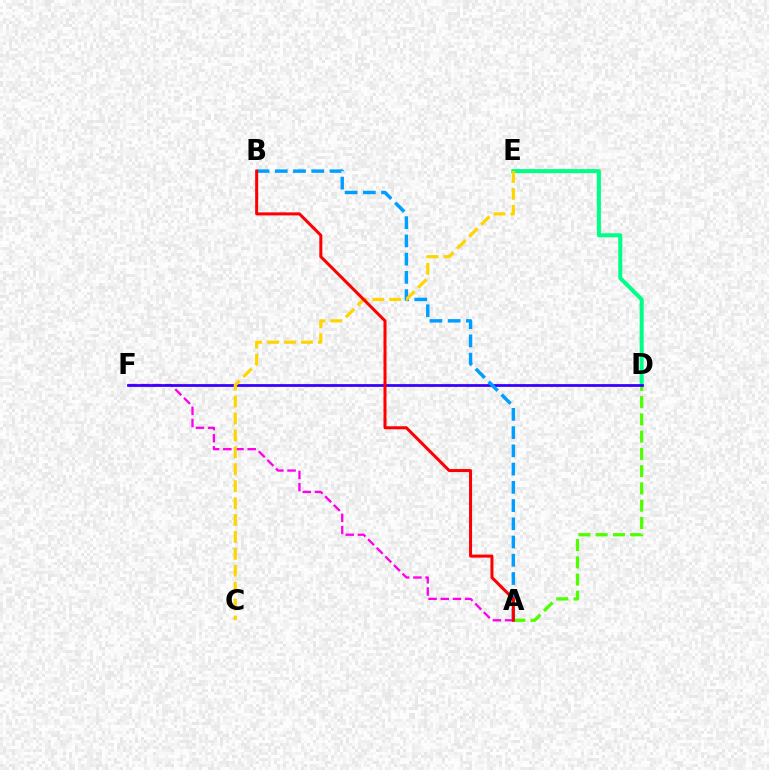{('A', 'D'): [{'color': '#4fff00', 'line_style': 'dashed', 'thickness': 2.34}], ('D', 'E'): [{'color': '#00ff86', 'line_style': 'solid', 'thickness': 2.89}], ('A', 'F'): [{'color': '#ff00ed', 'line_style': 'dashed', 'thickness': 1.66}], ('D', 'F'): [{'color': '#3700ff', 'line_style': 'solid', 'thickness': 1.99}], ('A', 'B'): [{'color': '#009eff', 'line_style': 'dashed', 'thickness': 2.48}, {'color': '#ff0000', 'line_style': 'solid', 'thickness': 2.18}], ('C', 'E'): [{'color': '#ffd500', 'line_style': 'dashed', 'thickness': 2.3}]}